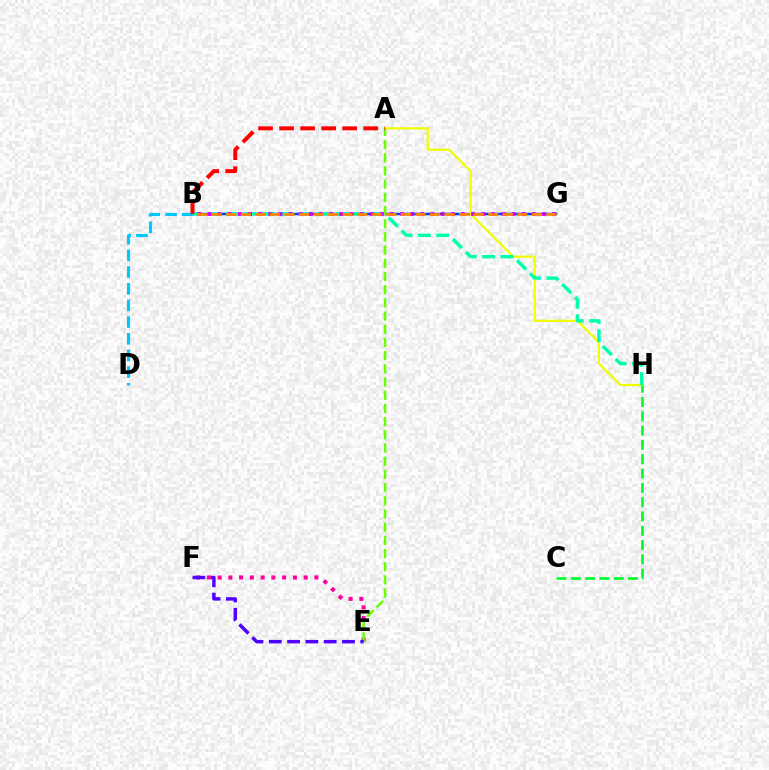{('B', 'G'): [{'color': '#003fff', 'line_style': 'solid', 'thickness': 1.79}, {'color': '#d600ff', 'line_style': 'dotted', 'thickness': 2.75}, {'color': '#ff8800', 'line_style': 'dashed', 'thickness': 1.98}], ('E', 'F'): [{'color': '#ff00a0', 'line_style': 'dotted', 'thickness': 2.92}, {'color': '#4f00ff', 'line_style': 'dashed', 'thickness': 2.49}], ('B', 'D'): [{'color': '#00c7ff', 'line_style': 'dashed', 'thickness': 2.27}], ('A', 'H'): [{'color': '#eeff00', 'line_style': 'solid', 'thickness': 1.6}], ('B', 'H'): [{'color': '#00ffaf', 'line_style': 'dashed', 'thickness': 2.48}], ('C', 'H'): [{'color': '#00ff27', 'line_style': 'dashed', 'thickness': 1.94}], ('A', 'E'): [{'color': '#66ff00', 'line_style': 'dashed', 'thickness': 1.79}], ('A', 'B'): [{'color': '#ff0000', 'line_style': 'dashed', 'thickness': 2.86}]}